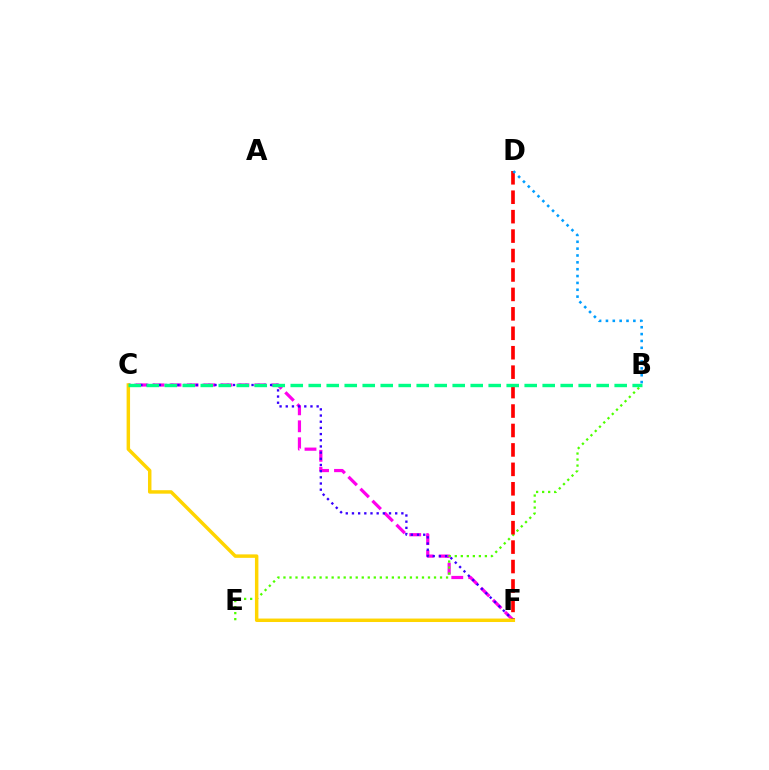{('C', 'F'): [{'color': '#ff00ed', 'line_style': 'dashed', 'thickness': 2.3}, {'color': '#3700ff', 'line_style': 'dotted', 'thickness': 1.68}, {'color': '#ffd500', 'line_style': 'solid', 'thickness': 2.49}], ('B', 'E'): [{'color': '#4fff00', 'line_style': 'dotted', 'thickness': 1.64}], ('D', 'F'): [{'color': '#ff0000', 'line_style': 'dashed', 'thickness': 2.64}], ('B', 'C'): [{'color': '#00ff86', 'line_style': 'dashed', 'thickness': 2.44}], ('B', 'D'): [{'color': '#009eff', 'line_style': 'dotted', 'thickness': 1.86}]}